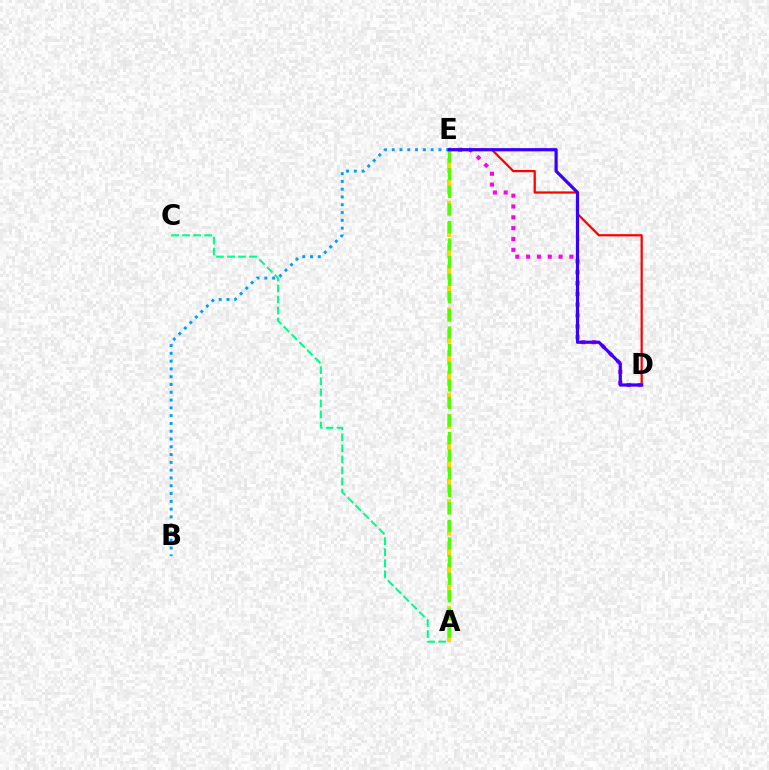{('D', 'E'): [{'color': '#ff0000', 'line_style': 'solid', 'thickness': 1.61}, {'color': '#ff00ed', 'line_style': 'dotted', 'thickness': 2.94}, {'color': '#3700ff', 'line_style': 'solid', 'thickness': 2.3}], ('A', 'E'): [{'color': '#ffd500', 'line_style': 'dashed', 'thickness': 2.9}, {'color': '#4fff00', 'line_style': 'dashed', 'thickness': 2.39}], ('B', 'E'): [{'color': '#009eff', 'line_style': 'dotted', 'thickness': 2.12}], ('A', 'C'): [{'color': '#00ff86', 'line_style': 'dashed', 'thickness': 1.5}]}